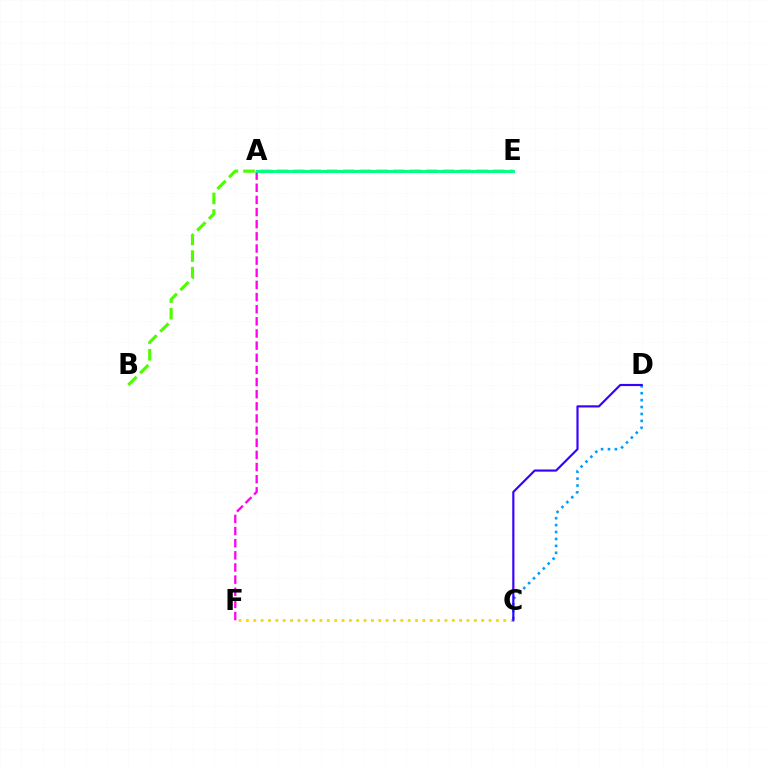{('A', 'E'): [{'color': '#ff0000', 'line_style': 'dotted', 'thickness': 2.1}, {'color': '#00ff86', 'line_style': 'solid', 'thickness': 2.12}], ('B', 'E'): [{'color': '#4fff00', 'line_style': 'dashed', 'thickness': 2.26}], ('A', 'F'): [{'color': '#ff00ed', 'line_style': 'dashed', 'thickness': 1.65}], ('C', 'F'): [{'color': '#ffd500', 'line_style': 'dotted', 'thickness': 2.0}], ('C', 'D'): [{'color': '#009eff', 'line_style': 'dotted', 'thickness': 1.88}, {'color': '#3700ff', 'line_style': 'solid', 'thickness': 1.55}]}